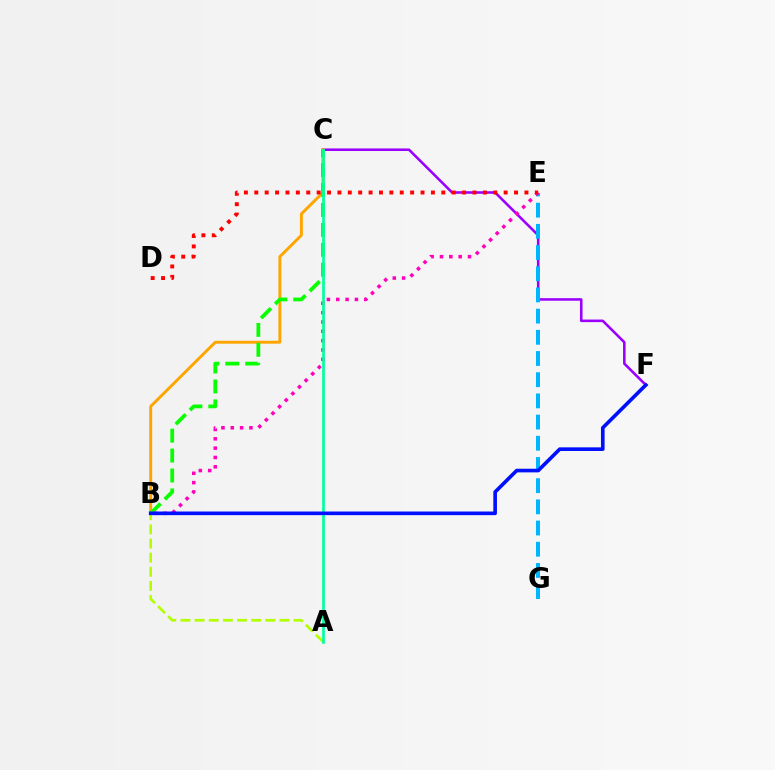{('C', 'F'): [{'color': '#9b00ff', 'line_style': 'solid', 'thickness': 1.85}], ('B', 'C'): [{'color': '#ffa500', 'line_style': 'solid', 'thickness': 2.1}, {'color': '#08ff00', 'line_style': 'dashed', 'thickness': 2.71}], ('E', 'G'): [{'color': '#00b5ff', 'line_style': 'dashed', 'thickness': 2.88}], ('B', 'E'): [{'color': '#ff00bd', 'line_style': 'dotted', 'thickness': 2.54}], ('D', 'E'): [{'color': '#ff0000', 'line_style': 'dotted', 'thickness': 2.82}], ('A', 'B'): [{'color': '#b3ff00', 'line_style': 'dashed', 'thickness': 1.92}], ('A', 'C'): [{'color': '#00ff9d', 'line_style': 'solid', 'thickness': 1.94}], ('B', 'F'): [{'color': '#0010ff', 'line_style': 'solid', 'thickness': 2.62}]}